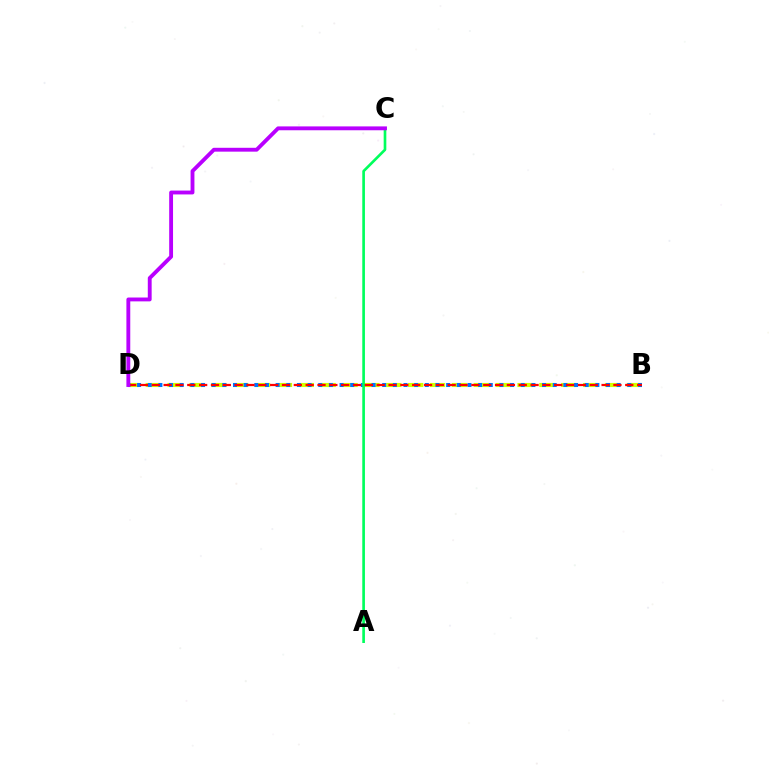{('B', 'D'): [{'color': '#d1ff00', 'line_style': 'dashed', 'thickness': 2.97}, {'color': '#0074ff', 'line_style': 'dotted', 'thickness': 2.9}, {'color': '#ff0000', 'line_style': 'dashed', 'thickness': 1.61}], ('A', 'C'): [{'color': '#00ff5c', 'line_style': 'solid', 'thickness': 1.91}], ('C', 'D'): [{'color': '#b900ff', 'line_style': 'solid', 'thickness': 2.78}]}